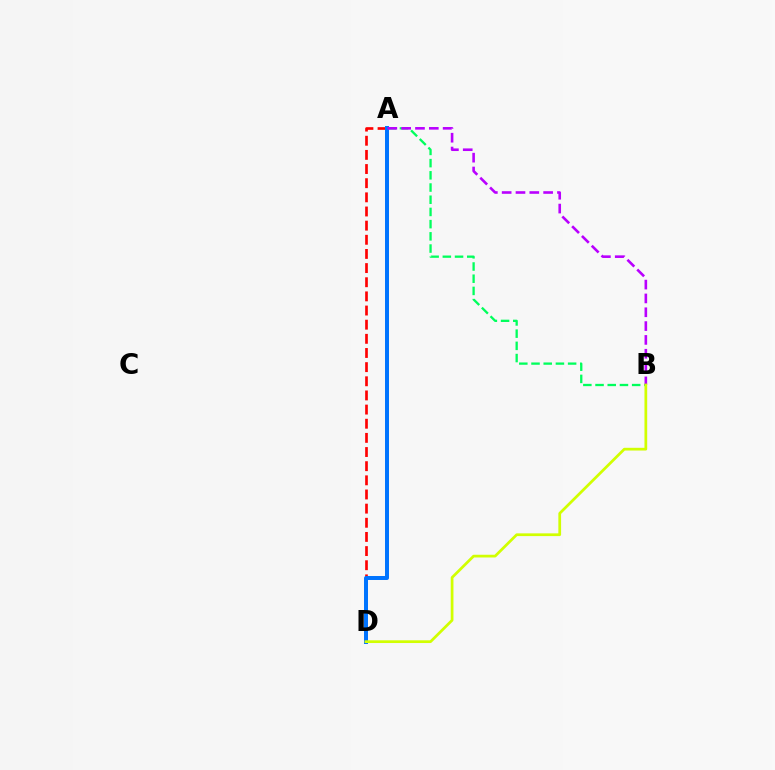{('A', 'B'): [{'color': '#00ff5c', 'line_style': 'dashed', 'thickness': 1.66}, {'color': '#b900ff', 'line_style': 'dashed', 'thickness': 1.88}], ('A', 'D'): [{'color': '#ff0000', 'line_style': 'dashed', 'thickness': 1.92}, {'color': '#0074ff', 'line_style': 'solid', 'thickness': 2.86}], ('B', 'D'): [{'color': '#d1ff00', 'line_style': 'solid', 'thickness': 1.97}]}